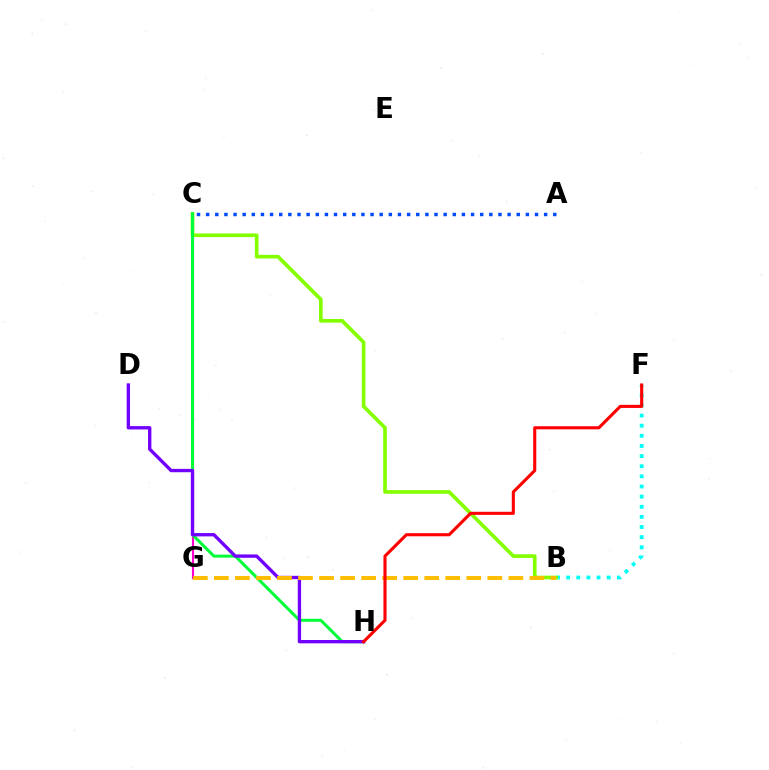{('C', 'G'): [{'color': '#ff00cf', 'line_style': 'solid', 'thickness': 1.54}], ('A', 'C'): [{'color': '#004bff', 'line_style': 'dotted', 'thickness': 2.48}], ('B', 'F'): [{'color': '#00fff6', 'line_style': 'dotted', 'thickness': 2.75}], ('B', 'C'): [{'color': '#84ff00', 'line_style': 'solid', 'thickness': 2.64}], ('C', 'H'): [{'color': '#00ff39', 'line_style': 'solid', 'thickness': 2.16}], ('D', 'H'): [{'color': '#7200ff', 'line_style': 'solid', 'thickness': 2.41}], ('B', 'G'): [{'color': '#ffbd00', 'line_style': 'dashed', 'thickness': 2.86}], ('F', 'H'): [{'color': '#ff0000', 'line_style': 'solid', 'thickness': 2.23}]}